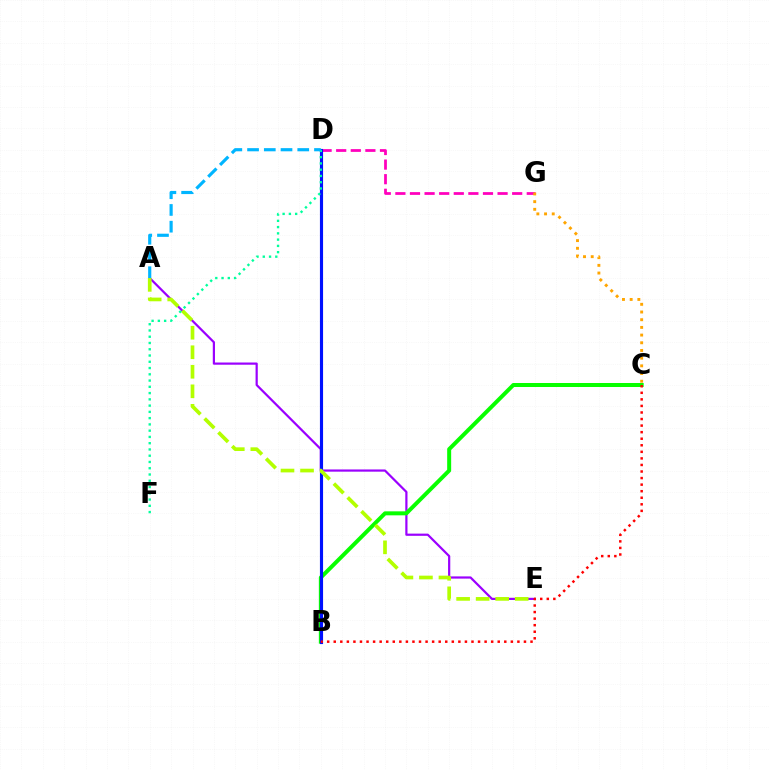{('A', 'E'): [{'color': '#9b00ff', 'line_style': 'solid', 'thickness': 1.59}, {'color': '#b3ff00', 'line_style': 'dashed', 'thickness': 2.65}], ('B', 'C'): [{'color': '#08ff00', 'line_style': 'solid', 'thickness': 2.87}, {'color': '#ff0000', 'line_style': 'dotted', 'thickness': 1.78}], ('D', 'G'): [{'color': '#ff00bd', 'line_style': 'dashed', 'thickness': 1.98}], ('B', 'D'): [{'color': '#0010ff', 'line_style': 'solid', 'thickness': 2.25}], ('D', 'F'): [{'color': '#00ff9d', 'line_style': 'dotted', 'thickness': 1.7}], ('A', 'D'): [{'color': '#00b5ff', 'line_style': 'dashed', 'thickness': 2.27}], ('C', 'G'): [{'color': '#ffa500', 'line_style': 'dotted', 'thickness': 2.09}]}